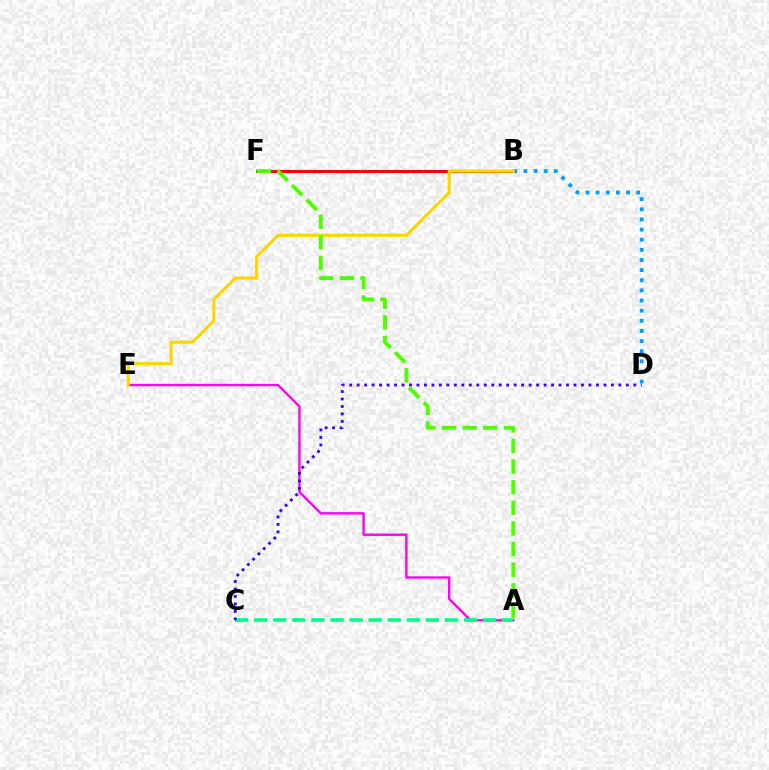{('A', 'E'): [{'color': '#ff00ed', 'line_style': 'solid', 'thickness': 1.69}], ('B', 'F'): [{'color': '#ff0000', 'line_style': 'solid', 'thickness': 2.21}], ('A', 'C'): [{'color': '#00ff86', 'line_style': 'dashed', 'thickness': 2.59}], ('C', 'D'): [{'color': '#3700ff', 'line_style': 'dotted', 'thickness': 2.03}], ('B', 'D'): [{'color': '#009eff', 'line_style': 'dotted', 'thickness': 2.75}], ('B', 'E'): [{'color': '#ffd500', 'line_style': 'solid', 'thickness': 2.22}], ('A', 'F'): [{'color': '#4fff00', 'line_style': 'dashed', 'thickness': 2.8}]}